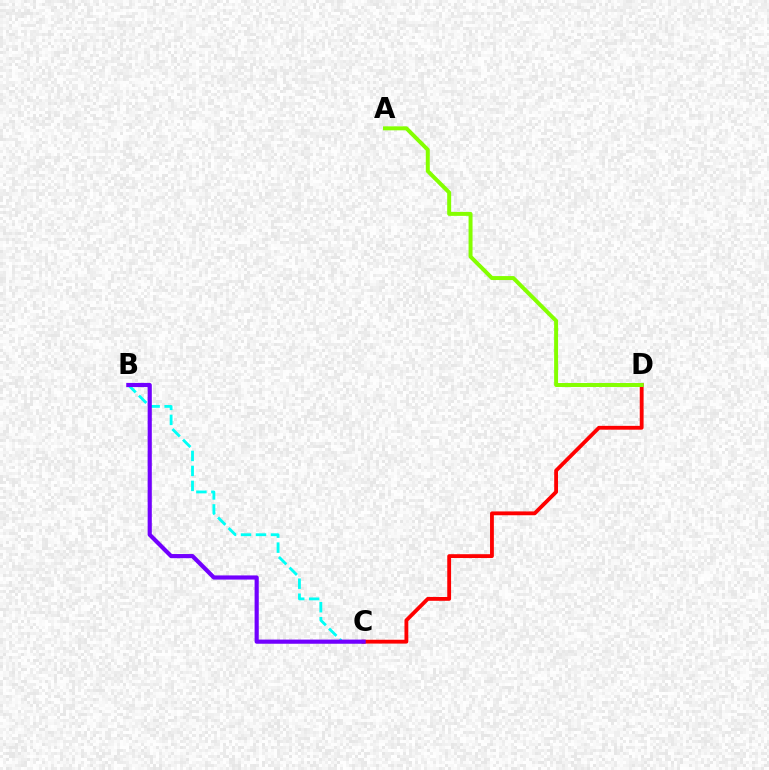{('C', 'D'): [{'color': '#ff0000', 'line_style': 'solid', 'thickness': 2.76}], ('A', 'D'): [{'color': '#84ff00', 'line_style': 'solid', 'thickness': 2.86}], ('B', 'C'): [{'color': '#00fff6', 'line_style': 'dashed', 'thickness': 2.03}, {'color': '#7200ff', 'line_style': 'solid', 'thickness': 2.99}]}